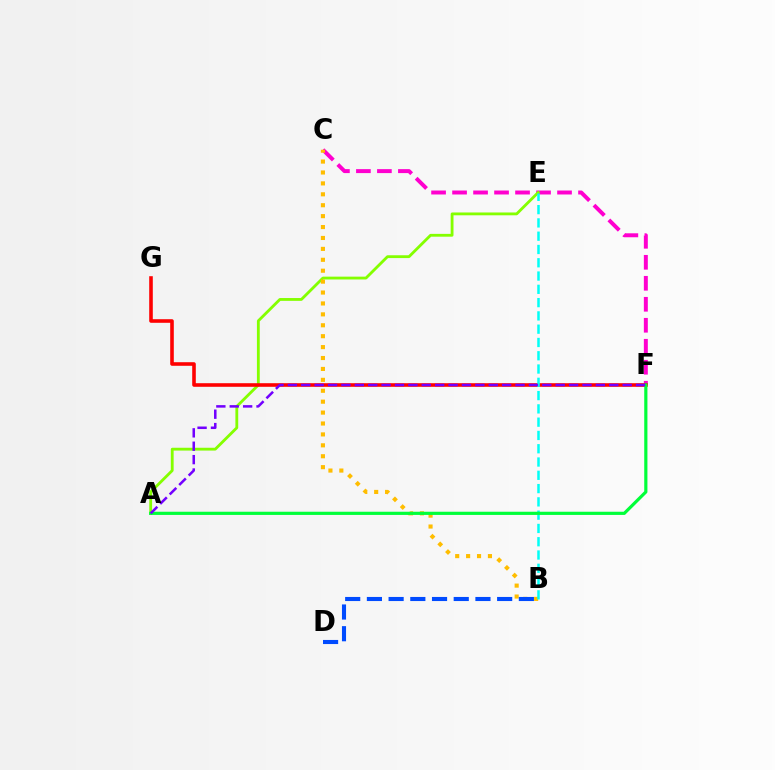{('C', 'F'): [{'color': '#ff00cf', 'line_style': 'dashed', 'thickness': 2.85}], ('A', 'E'): [{'color': '#84ff00', 'line_style': 'solid', 'thickness': 2.03}], ('F', 'G'): [{'color': '#ff0000', 'line_style': 'solid', 'thickness': 2.59}], ('B', 'C'): [{'color': '#ffbd00', 'line_style': 'dotted', 'thickness': 2.97}], ('B', 'D'): [{'color': '#004bff', 'line_style': 'dashed', 'thickness': 2.95}], ('B', 'E'): [{'color': '#00fff6', 'line_style': 'dashed', 'thickness': 1.8}], ('A', 'F'): [{'color': '#00ff39', 'line_style': 'solid', 'thickness': 2.29}, {'color': '#7200ff', 'line_style': 'dashed', 'thickness': 1.82}]}